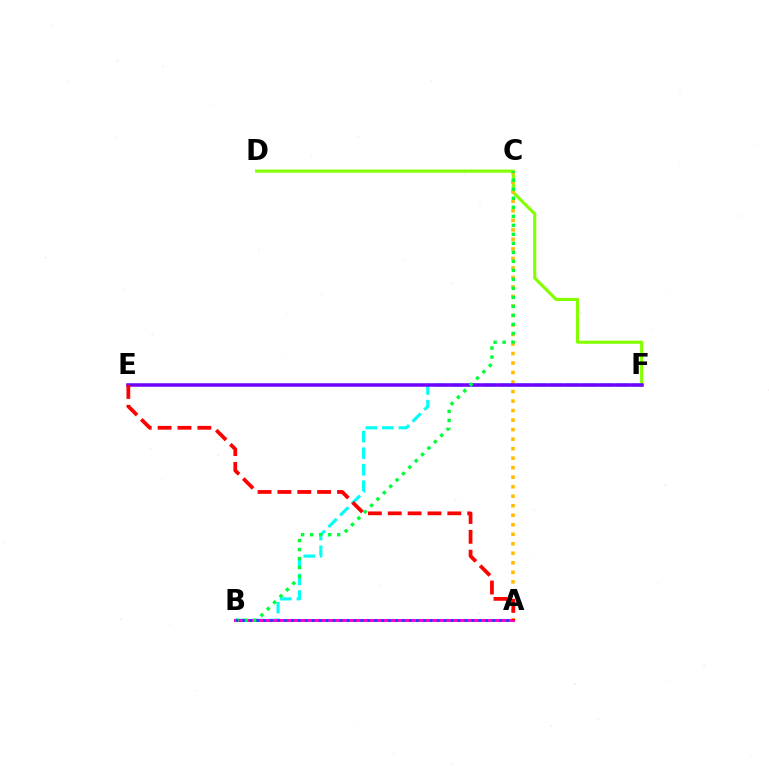{('D', 'F'): [{'color': '#84ff00', 'line_style': 'solid', 'thickness': 2.26}], ('A', 'C'): [{'color': '#ffbd00', 'line_style': 'dotted', 'thickness': 2.58}], ('B', 'F'): [{'color': '#00fff6', 'line_style': 'dashed', 'thickness': 2.25}], ('E', 'F'): [{'color': '#7200ff', 'line_style': 'solid', 'thickness': 2.52}], ('A', 'B'): [{'color': '#ff00cf', 'line_style': 'solid', 'thickness': 2.14}, {'color': '#004bff', 'line_style': 'dotted', 'thickness': 1.89}], ('B', 'C'): [{'color': '#00ff39', 'line_style': 'dotted', 'thickness': 2.45}], ('A', 'E'): [{'color': '#ff0000', 'line_style': 'dashed', 'thickness': 2.7}]}